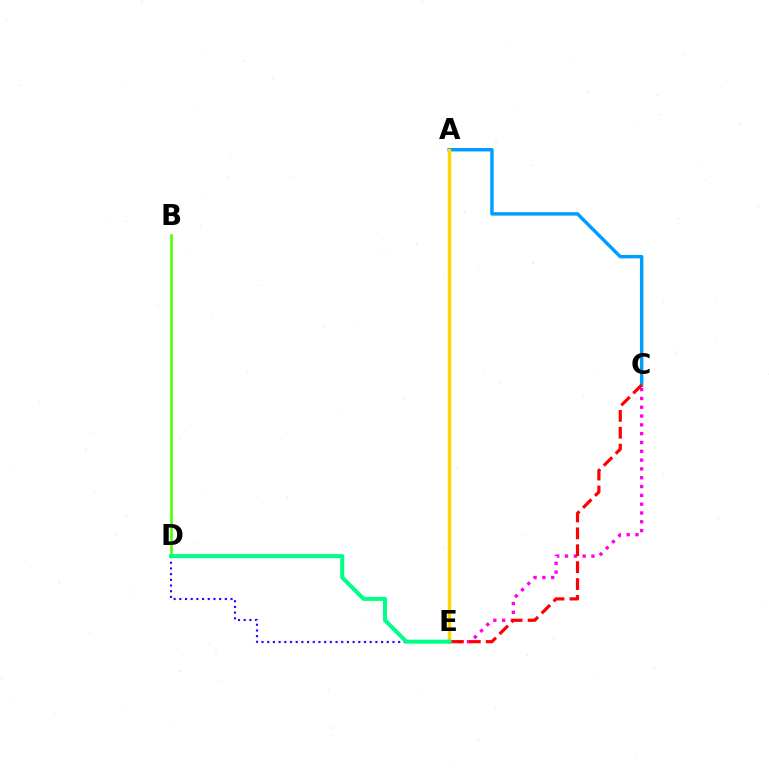{('A', 'C'): [{'color': '#009eff', 'line_style': 'solid', 'thickness': 2.48}], ('B', 'D'): [{'color': '#4fff00', 'line_style': 'solid', 'thickness': 1.87}], ('C', 'E'): [{'color': '#ff00ed', 'line_style': 'dotted', 'thickness': 2.39}, {'color': '#ff0000', 'line_style': 'dashed', 'thickness': 2.3}], ('D', 'E'): [{'color': '#3700ff', 'line_style': 'dotted', 'thickness': 1.55}, {'color': '#00ff86', 'line_style': 'solid', 'thickness': 2.91}], ('A', 'E'): [{'color': '#ffd500', 'line_style': 'solid', 'thickness': 2.49}]}